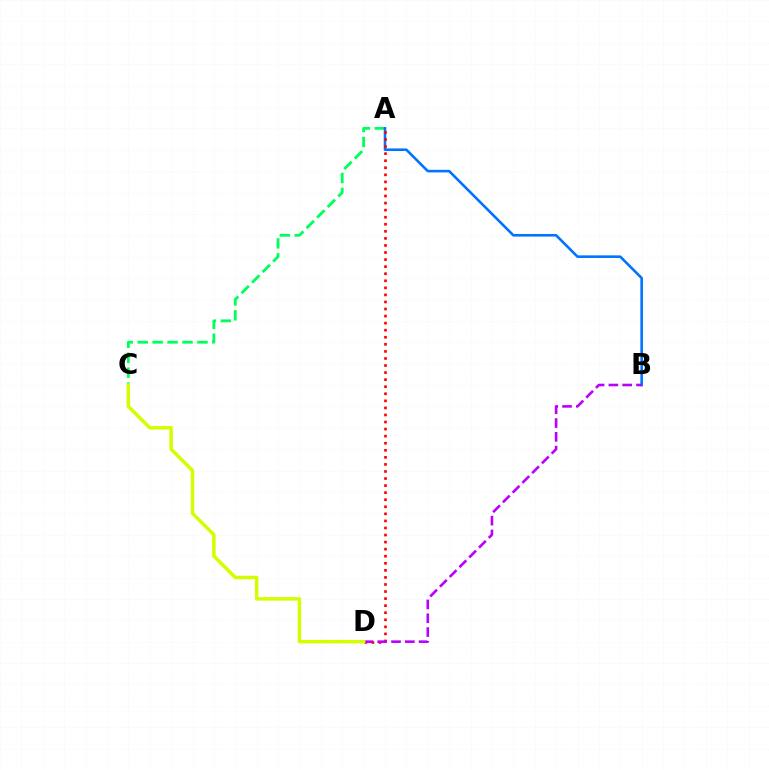{('A', 'C'): [{'color': '#00ff5c', 'line_style': 'dashed', 'thickness': 2.03}], ('A', 'B'): [{'color': '#0074ff', 'line_style': 'solid', 'thickness': 1.87}], ('A', 'D'): [{'color': '#ff0000', 'line_style': 'dotted', 'thickness': 1.92}], ('B', 'D'): [{'color': '#b900ff', 'line_style': 'dashed', 'thickness': 1.87}], ('C', 'D'): [{'color': '#d1ff00', 'line_style': 'solid', 'thickness': 2.51}]}